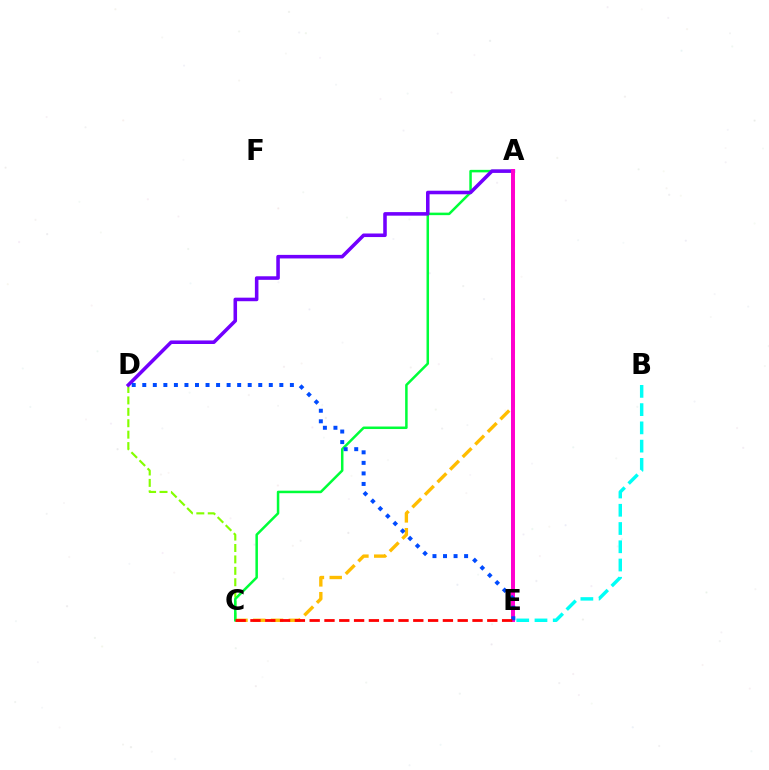{('C', 'D'): [{'color': '#84ff00', 'line_style': 'dashed', 'thickness': 1.55}], ('A', 'C'): [{'color': '#ffbd00', 'line_style': 'dashed', 'thickness': 2.42}, {'color': '#00ff39', 'line_style': 'solid', 'thickness': 1.81}], ('A', 'D'): [{'color': '#7200ff', 'line_style': 'solid', 'thickness': 2.56}], ('A', 'E'): [{'color': '#ff00cf', 'line_style': 'solid', 'thickness': 2.86}], ('B', 'E'): [{'color': '#00fff6', 'line_style': 'dashed', 'thickness': 2.48}], ('D', 'E'): [{'color': '#004bff', 'line_style': 'dotted', 'thickness': 2.86}], ('C', 'E'): [{'color': '#ff0000', 'line_style': 'dashed', 'thickness': 2.01}]}